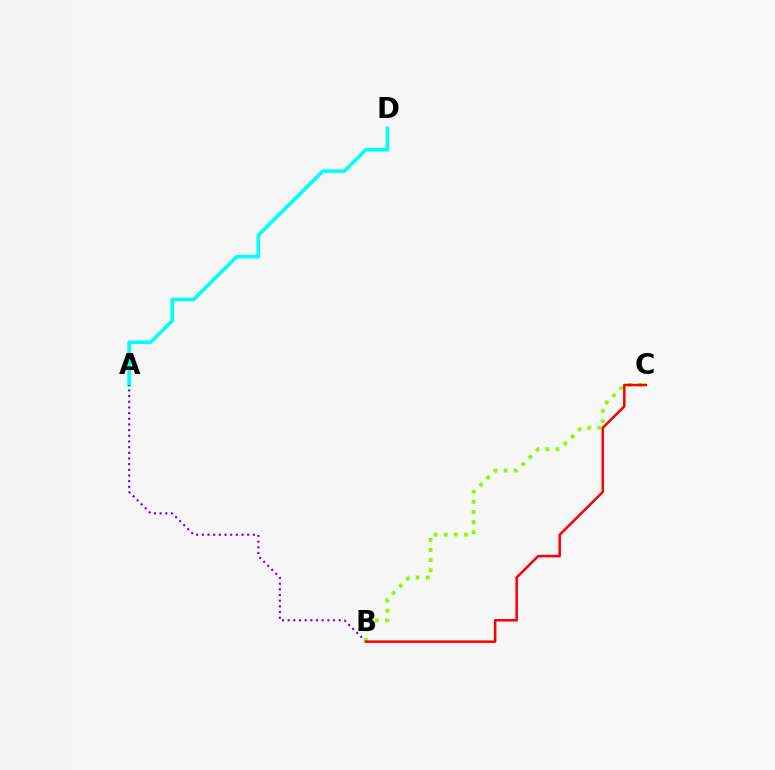{('A', 'D'): [{'color': '#00fff6', 'line_style': 'solid', 'thickness': 2.61}], ('A', 'B'): [{'color': '#7200ff', 'line_style': 'dotted', 'thickness': 1.54}], ('B', 'C'): [{'color': '#84ff00', 'line_style': 'dotted', 'thickness': 2.75}, {'color': '#ff0000', 'line_style': 'solid', 'thickness': 1.81}]}